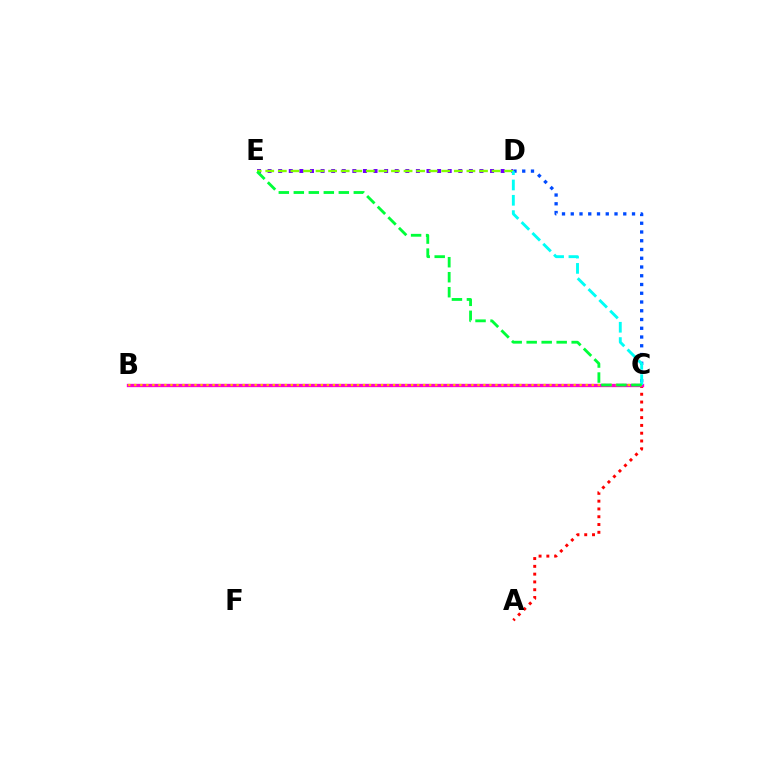{('D', 'E'): [{'color': '#7200ff', 'line_style': 'dotted', 'thickness': 2.88}, {'color': '#84ff00', 'line_style': 'dashed', 'thickness': 1.71}], ('A', 'C'): [{'color': '#ff0000', 'line_style': 'dotted', 'thickness': 2.12}], ('B', 'C'): [{'color': '#ff00cf', 'line_style': 'solid', 'thickness': 2.4}, {'color': '#ffbd00', 'line_style': 'dotted', 'thickness': 1.64}], ('C', 'D'): [{'color': '#004bff', 'line_style': 'dotted', 'thickness': 2.38}, {'color': '#00fff6', 'line_style': 'dashed', 'thickness': 2.08}], ('C', 'E'): [{'color': '#00ff39', 'line_style': 'dashed', 'thickness': 2.04}]}